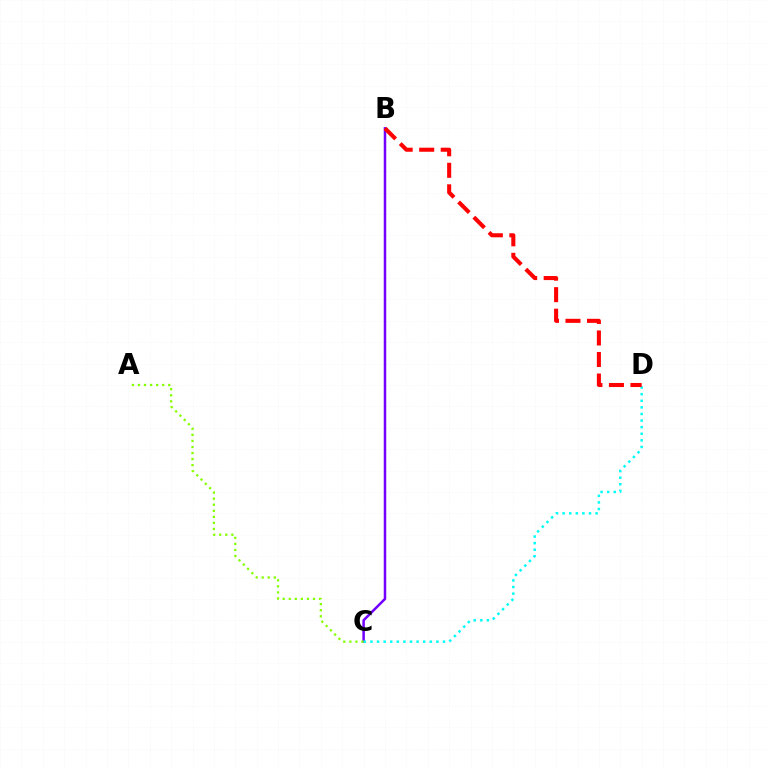{('B', 'C'): [{'color': '#7200ff', 'line_style': 'solid', 'thickness': 1.81}], ('C', 'D'): [{'color': '#00fff6', 'line_style': 'dotted', 'thickness': 1.79}], ('B', 'D'): [{'color': '#ff0000', 'line_style': 'dashed', 'thickness': 2.92}], ('A', 'C'): [{'color': '#84ff00', 'line_style': 'dotted', 'thickness': 1.65}]}